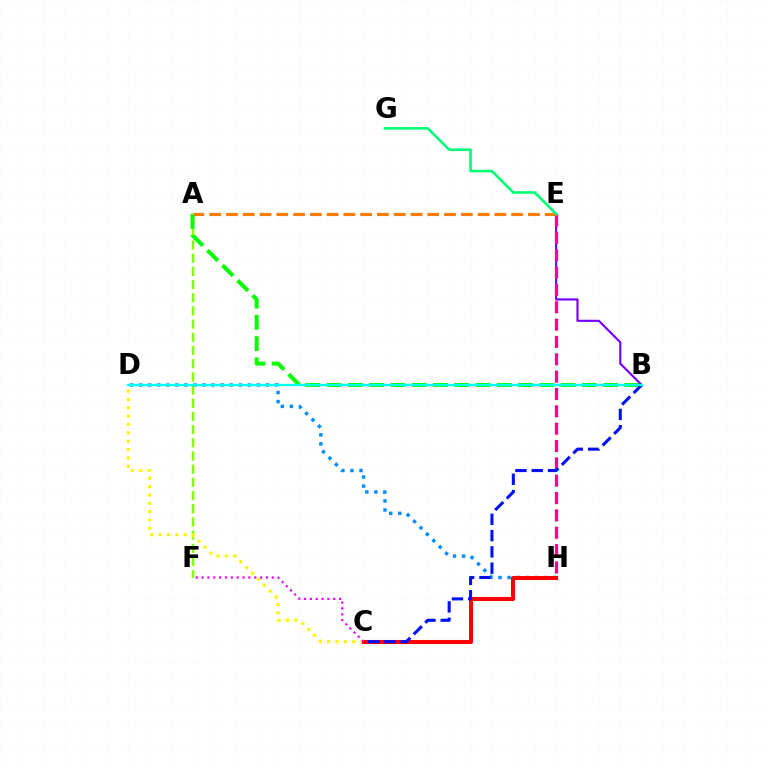{('A', 'F'): [{'color': '#84ff00', 'line_style': 'dashed', 'thickness': 1.79}], ('A', 'B'): [{'color': '#08ff00', 'line_style': 'dashed', 'thickness': 2.89}], ('B', 'E'): [{'color': '#7200ff', 'line_style': 'solid', 'thickness': 1.54}], ('E', 'H'): [{'color': '#ff0094', 'line_style': 'dashed', 'thickness': 2.36}], ('D', 'H'): [{'color': '#008cff', 'line_style': 'dotted', 'thickness': 2.46}], ('C', 'D'): [{'color': '#fcf500', 'line_style': 'dotted', 'thickness': 2.27}], ('C', 'H'): [{'color': '#ff0000', 'line_style': 'solid', 'thickness': 2.92}], ('B', 'C'): [{'color': '#0010ff', 'line_style': 'dashed', 'thickness': 2.21}], ('C', 'F'): [{'color': '#ee00ff', 'line_style': 'dotted', 'thickness': 1.59}], ('A', 'E'): [{'color': '#ff7c00', 'line_style': 'dashed', 'thickness': 2.28}], ('E', 'G'): [{'color': '#00ff74', 'line_style': 'solid', 'thickness': 1.89}], ('B', 'D'): [{'color': '#00fff6', 'line_style': 'solid', 'thickness': 1.67}]}